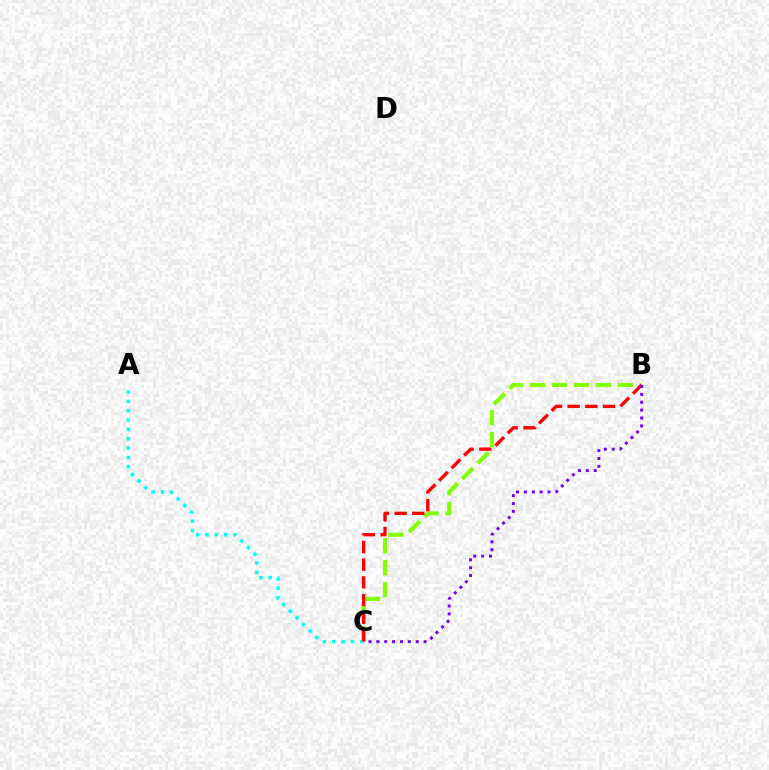{('B', 'C'): [{'color': '#84ff00', 'line_style': 'dashed', 'thickness': 2.98}, {'color': '#ff0000', 'line_style': 'dashed', 'thickness': 2.4}, {'color': '#7200ff', 'line_style': 'dotted', 'thickness': 2.14}], ('A', 'C'): [{'color': '#00fff6', 'line_style': 'dotted', 'thickness': 2.54}]}